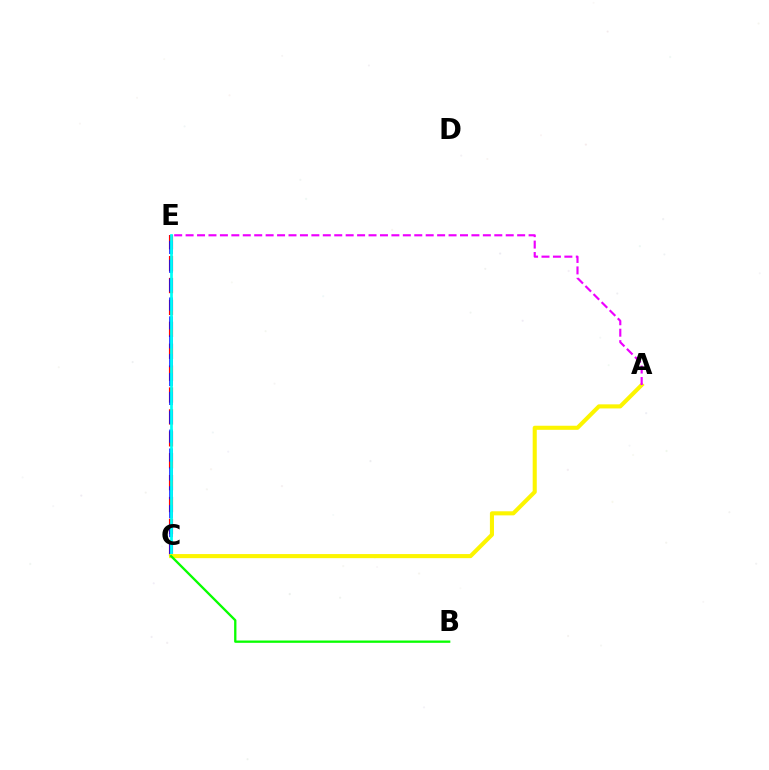{('C', 'E'): [{'color': '#ff0000', 'line_style': 'dashed', 'thickness': 2.98}, {'color': '#0010ff', 'line_style': 'dashed', 'thickness': 2.56}, {'color': '#00fff6', 'line_style': 'solid', 'thickness': 1.98}], ('A', 'C'): [{'color': '#fcf500', 'line_style': 'solid', 'thickness': 2.94}], ('A', 'E'): [{'color': '#ee00ff', 'line_style': 'dashed', 'thickness': 1.55}], ('B', 'C'): [{'color': '#08ff00', 'line_style': 'solid', 'thickness': 1.67}]}